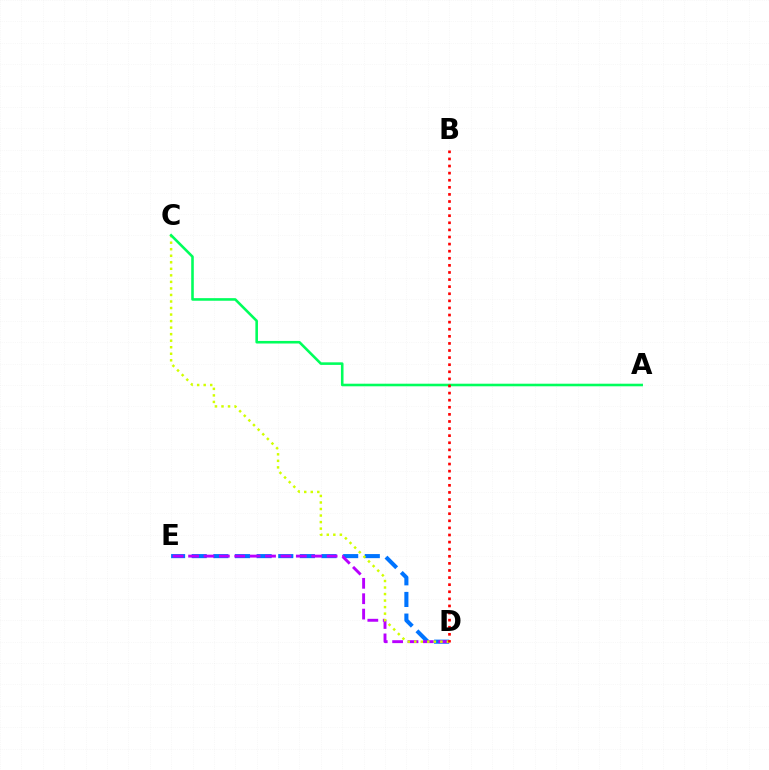{('D', 'E'): [{'color': '#0074ff', 'line_style': 'dashed', 'thickness': 2.94}, {'color': '#b900ff', 'line_style': 'dashed', 'thickness': 2.09}], ('C', 'D'): [{'color': '#d1ff00', 'line_style': 'dotted', 'thickness': 1.78}], ('A', 'C'): [{'color': '#00ff5c', 'line_style': 'solid', 'thickness': 1.86}], ('B', 'D'): [{'color': '#ff0000', 'line_style': 'dotted', 'thickness': 1.93}]}